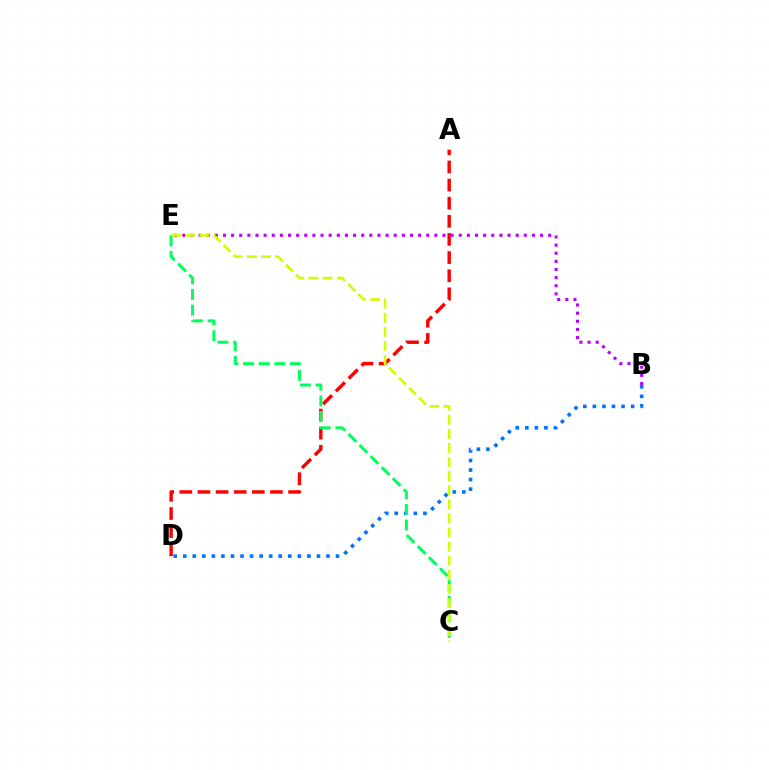{('B', 'D'): [{'color': '#0074ff', 'line_style': 'dotted', 'thickness': 2.6}], ('A', 'D'): [{'color': '#ff0000', 'line_style': 'dashed', 'thickness': 2.46}], ('B', 'E'): [{'color': '#b900ff', 'line_style': 'dotted', 'thickness': 2.21}], ('C', 'E'): [{'color': '#00ff5c', 'line_style': 'dashed', 'thickness': 2.13}, {'color': '#d1ff00', 'line_style': 'dashed', 'thickness': 1.92}]}